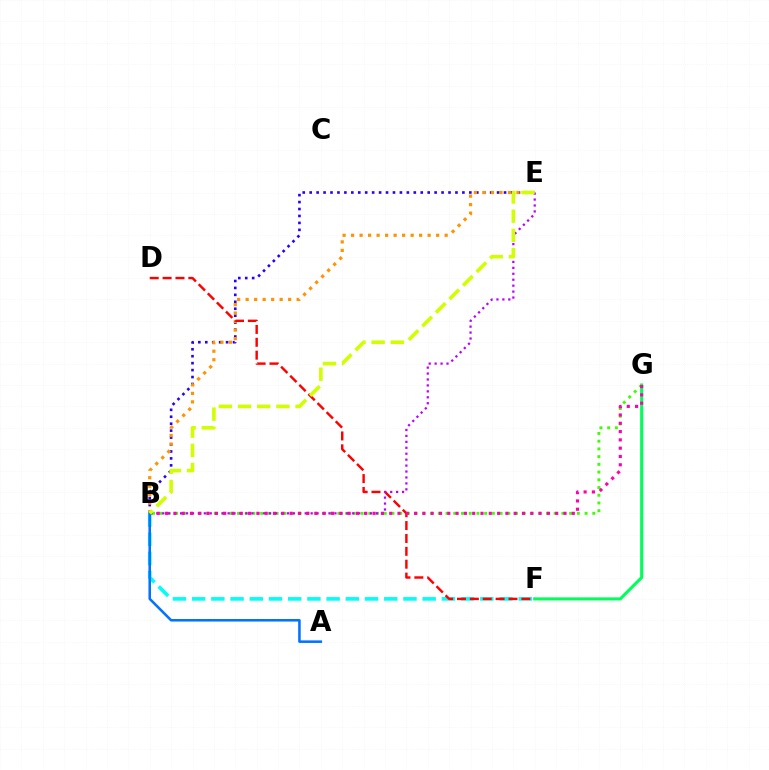{('B', 'E'): [{'color': '#2500ff', 'line_style': 'dotted', 'thickness': 1.89}, {'color': '#ff9400', 'line_style': 'dotted', 'thickness': 2.31}, {'color': '#b900ff', 'line_style': 'dotted', 'thickness': 1.61}, {'color': '#d1ff00', 'line_style': 'dashed', 'thickness': 2.61}], ('B', 'F'): [{'color': '#00fff6', 'line_style': 'dashed', 'thickness': 2.61}], ('D', 'F'): [{'color': '#ff0000', 'line_style': 'dashed', 'thickness': 1.75}], ('F', 'G'): [{'color': '#00ff5c', 'line_style': 'solid', 'thickness': 2.21}], ('B', 'G'): [{'color': '#3dff00', 'line_style': 'dotted', 'thickness': 2.1}, {'color': '#ff00ac', 'line_style': 'dotted', 'thickness': 2.26}], ('A', 'B'): [{'color': '#0074ff', 'line_style': 'solid', 'thickness': 1.84}]}